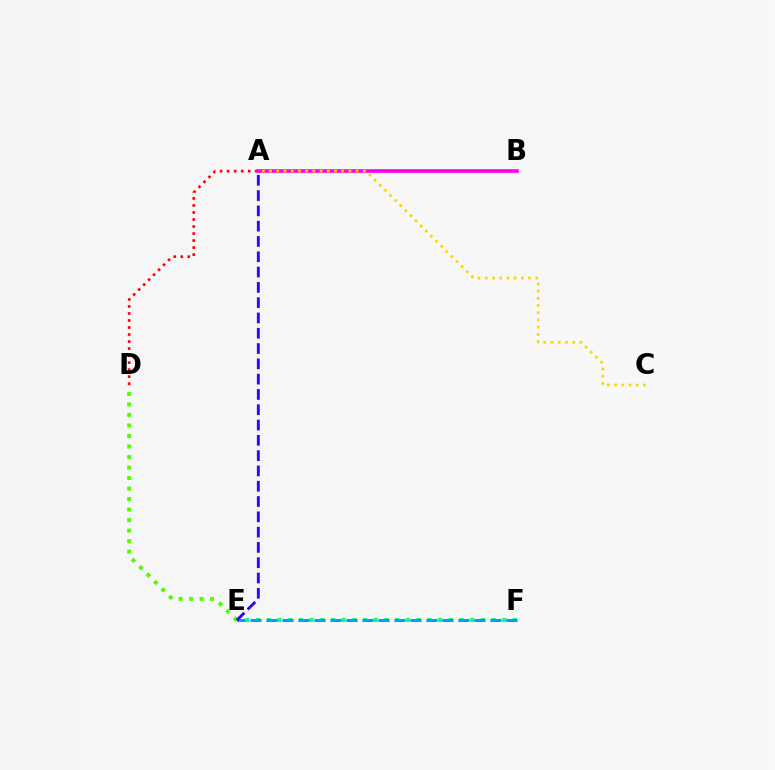{('A', 'D'): [{'color': '#ff0000', 'line_style': 'dotted', 'thickness': 1.91}], ('A', 'B'): [{'color': '#ff00ed', 'line_style': 'solid', 'thickness': 2.62}], ('E', 'F'): [{'color': '#00ff86', 'line_style': 'dotted', 'thickness': 2.91}, {'color': '#009eff', 'line_style': 'dashed', 'thickness': 2.17}], ('D', 'E'): [{'color': '#4fff00', 'line_style': 'dotted', 'thickness': 2.86}], ('A', 'E'): [{'color': '#3700ff', 'line_style': 'dashed', 'thickness': 2.08}], ('A', 'C'): [{'color': '#ffd500', 'line_style': 'dotted', 'thickness': 1.96}]}